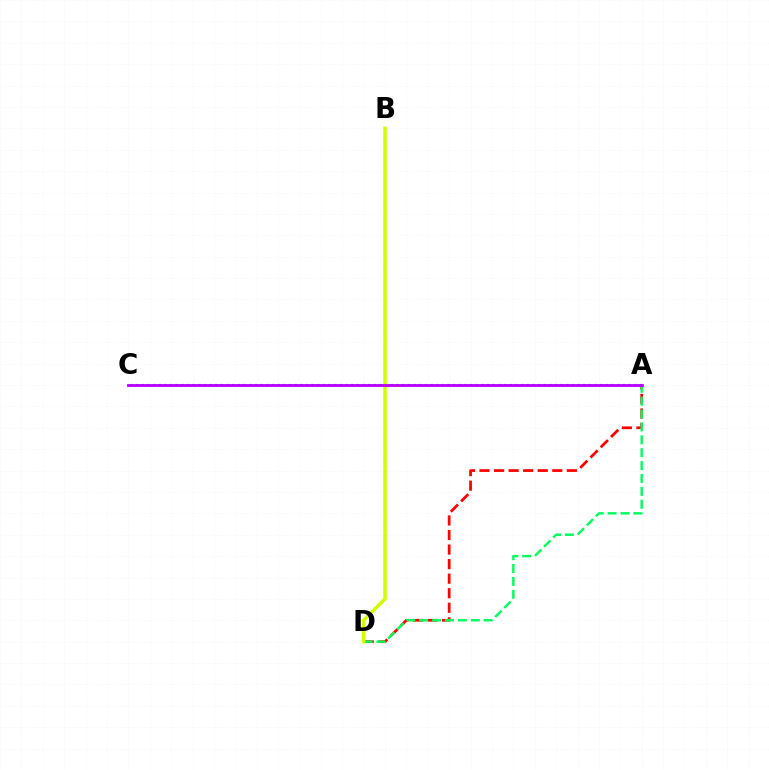{('A', 'D'): [{'color': '#ff0000', 'line_style': 'dashed', 'thickness': 1.98}, {'color': '#00ff5c', 'line_style': 'dashed', 'thickness': 1.75}], ('A', 'C'): [{'color': '#0074ff', 'line_style': 'dotted', 'thickness': 1.54}, {'color': '#b900ff', 'line_style': 'solid', 'thickness': 2.02}], ('B', 'D'): [{'color': '#d1ff00', 'line_style': 'solid', 'thickness': 2.54}]}